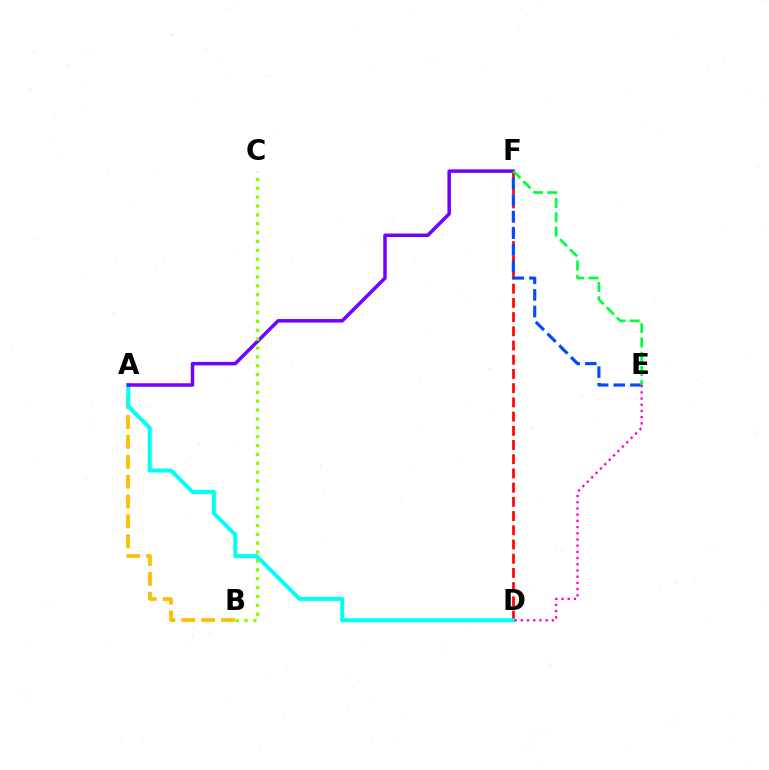{('A', 'B'): [{'color': '#ffbd00', 'line_style': 'dashed', 'thickness': 2.7}], ('D', 'F'): [{'color': '#ff0000', 'line_style': 'dashed', 'thickness': 1.93}], ('A', 'D'): [{'color': '#00fff6', 'line_style': 'solid', 'thickness': 2.87}], ('A', 'F'): [{'color': '#7200ff', 'line_style': 'solid', 'thickness': 2.52}], ('E', 'F'): [{'color': '#004bff', 'line_style': 'dashed', 'thickness': 2.26}, {'color': '#00ff39', 'line_style': 'dashed', 'thickness': 1.94}], ('B', 'C'): [{'color': '#84ff00', 'line_style': 'dotted', 'thickness': 2.41}], ('D', 'E'): [{'color': '#ff00cf', 'line_style': 'dotted', 'thickness': 1.69}]}